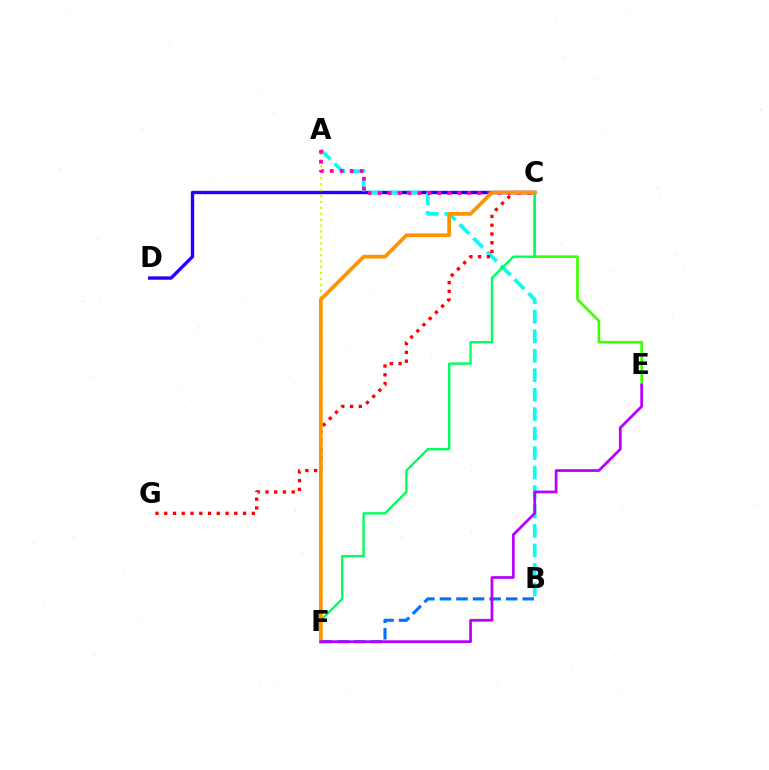{('C', 'D'): [{'color': '#2500ff', 'line_style': 'solid', 'thickness': 2.42}], ('B', 'F'): [{'color': '#0074ff', 'line_style': 'dashed', 'thickness': 2.25}], ('A', 'F'): [{'color': '#d1ff00', 'line_style': 'dotted', 'thickness': 1.61}], ('A', 'B'): [{'color': '#00fff6', 'line_style': 'dashed', 'thickness': 2.64}], ('C', 'G'): [{'color': '#ff0000', 'line_style': 'dotted', 'thickness': 2.38}], ('A', 'C'): [{'color': '#ff00ac', 'line_style': 'dotted', 'thickness': 2.71}], ('C', 'E'): [{'color': '#3dff00', 'line_style': 'solid', 'thickness': 1.91}], ('C', 'F'): [{'color': '#00ff5c', 'line_style': 'solid', 'thickness': 1.71}, {'color': '#ff9400', 'line_style': 'solid', 'thickness': 2.7}], ('E', 'F'): [{'color': '#b900ff', 'line_style': 'solid', 'thickness': 1.97}]}